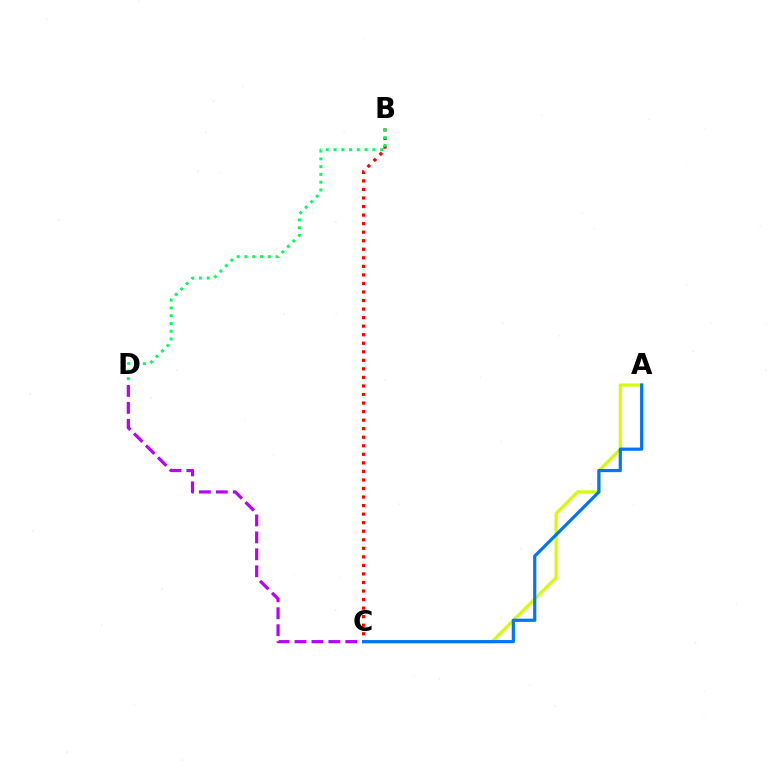{('C', 'D'): [{'color': '#b900ff', 'line_style': 'dashed', 'thickness': 2.3}], ('A', 'C'): [{'color': '#d1ff00', 'line_style': 'solid', 'thickness': 2.27}, {'color': '#0074ff', 'line_style': 'solid', 'thickness': 2.3}], ('B', 'C'): [{'color': '#ff0000', 'line_style': 'dotted', 'thickness': 2.32}], ('B', 'D'): [{'color': '#00ff5c', 'line_style': 'dotted', 'thickness': 2.11}]}